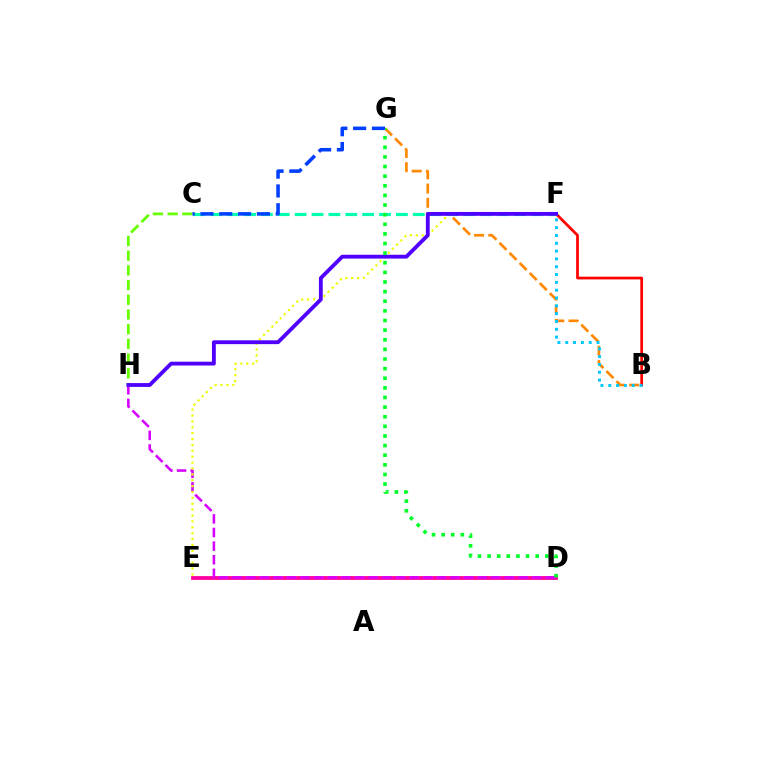{('B', 'F'): [{'color': '#ff0000', 'line_style': 'solid', 'thickness': 1.97}, {'color': '#00c7ff', 'line_style': 'dotted', 'thickness': 2.12}], ('B', 'G'): [{'color': '#ff8800', 'line_style': 'dashed', 'thickness': 1.94}], ('C', 'F'): [{'color': '#00ffaf', 'line_style': 'dashed', 'thickness': 2.29}], ('C', 'H'): [{'color': '#66ff00', 'line_style': 'dashed', 'thickness': 2.0}], ('D', 'E'): [{'color': '#ff00a0', 'line_style': 'solid', 'thickness': 2.73}], ('D', 'H'): [{'color': '#d600ff', 'line_style': 'dashed', 'thickness': 1.85}], ('E', 'F'): [{'color': '#eeff00', 'line_style': 'dotted', 'thickness': 1.6}], ('F', 'H'): [{'color': '#4f00ff', 'line_style': 'solid', 'thickness': 2.76}], ('D', 'G'): [{'color': '#00ff27', 'line_style': 'dotted', 'thickness': 2.61}], ('C', 'G'): [{'color': '#003fff', 'line_style': 'dashed', 'thickness': 2.55}]}